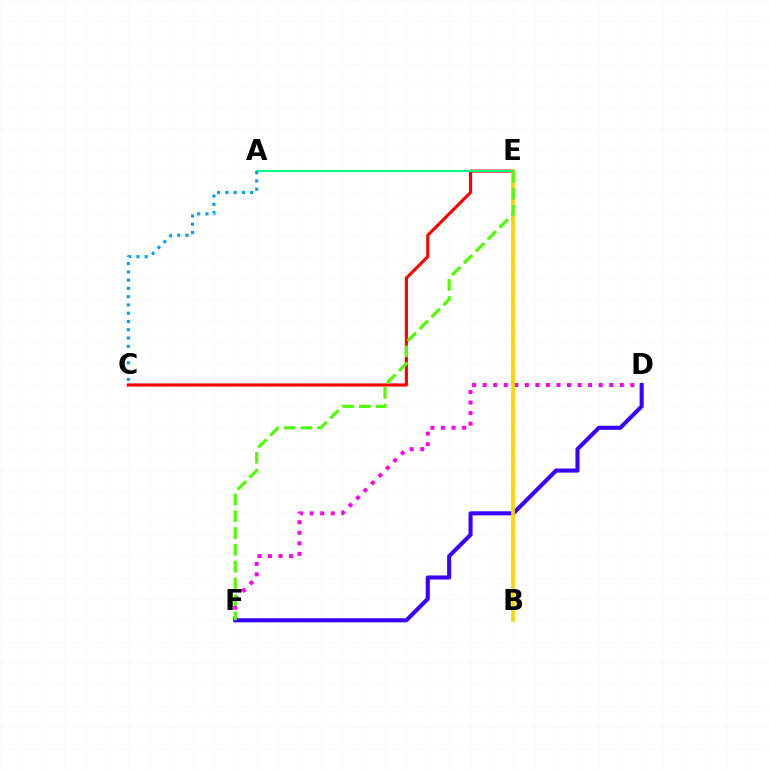{('D', 'F'): [{'color': '#ff00ed', 'line_style': 'dotted', 'thickness': 2.87}, {'color': '#3700ff', 'line_style': 'solid', 'thickness': 2.94}], ('C', 'E'): [{'color': '#ff0000', 'line_style': 'solid', 'thickness': 2.25}], ('B', 'E'): [{'color': '#ffd500', 'line_style': 'solid', 'thickness': 2.73}], ('A', 'E'): [{'color': '#00ff86', 'line_style': 'solid', 'thickness': 1.5}], ('A', 'C'): [{'color': '#009eff', 'line_style': 'dotted', 'thickness': 2.25}], ('E', 'F'): [{'color': '#4fff00', 'line_style': 'dashed', 'thickness': 2.28}]}